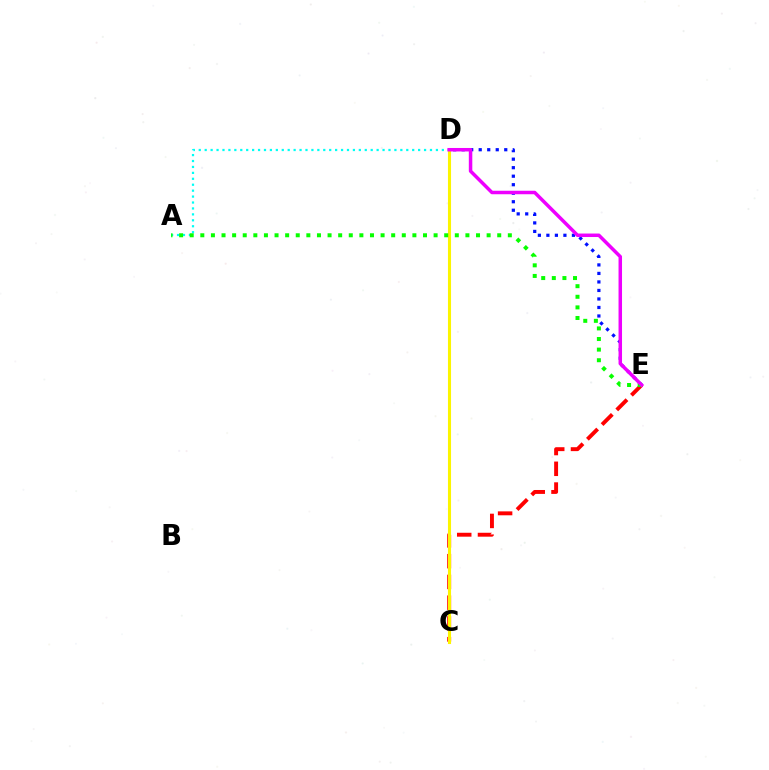{('C', 'E'): [{'color': '#ff0000', 'line_style': 'dashed', 'thickness': 2.82}], ('A', 'D'): [{'color': '#00fff6', 'line_style': 'dotted', 'thickness': 1.61}], ('D', 'E'): [{'color': '#0010ff', 'line_style': 'dotted', 'thickness': 2.31}, {'color': '#ee00ff', 'line_style': 'solid', 'thickness': 2.51}], ('C', 'D'): [{'color': '#fcf500', 'line_style': 'solid', 'thickness': 2.22}], ('A', 'E'): [{'color': '#08ff00', 'line_style': 'dotted', 'thickness': 2.88}]}